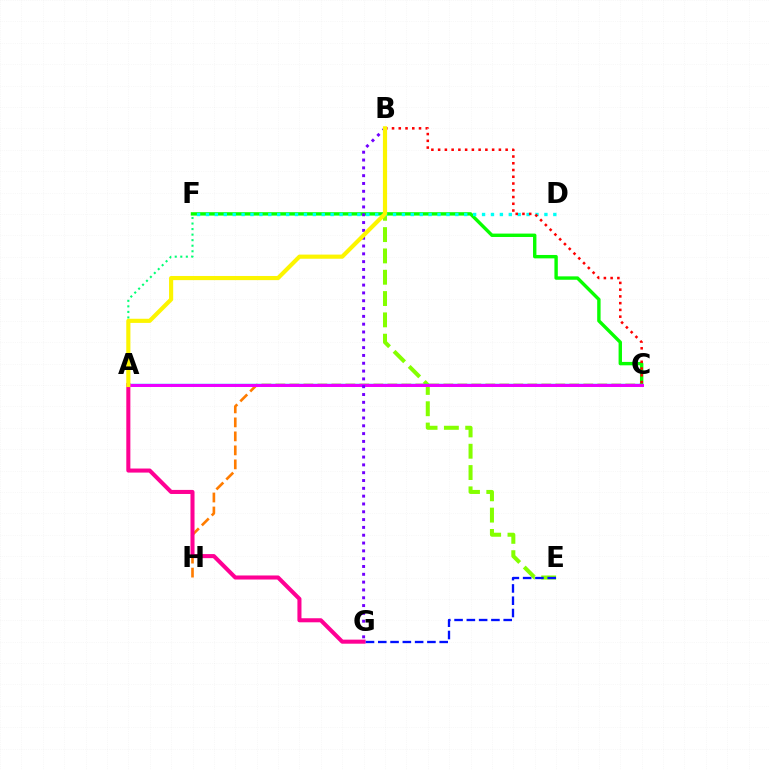{('C', 'F'): [{'color': '#08ff00', 'line_style': 'solid', 'thickness': 2.44}], ('C', 'H'): [{'color': '#ff7c00', 'line_style': 'dashed', 'thickness': 1.9}], ('B', 'E'): [{'color': '#84ff00', 'line_style': 'dashed', 'thickness': 2.9}], ('D', 'F'): [{'color': '#00fff6', 'line_style': 'dotted', 'thickness': 2.42}], ('A', 'F'): [{'color': '#00ff74', 'line_style': 'dotted', 'thickness': 1.51}], ('A', 'C'): [{'color': '#008cff', 'line_style': 'solid', 'thickness': 1.73}, {'color': '#ee00ff', 'line_style': 'solid', 'thickness': 2.14}], ('A', 'G'): [{'color': '#ff0094', 'line_style': 'solid', 'thickness': 2.92}], ('B', 'C'): [{'color': '#ff0000', 'line_style': 'dotted', 'thickness': 1.83}], ('E', 'G'): [{'color': '#0010ff', 'line_style': 'dashed', 'thickness': 1.67}], ('B', 'G'): [{'color': '#7200ff', 'line_style': 'dotted', 'thickness': 2.12}], ('A', 'B'): [{'color': '#fcf500', 'line_style': 'solid', 'thickness': 2.98}]}